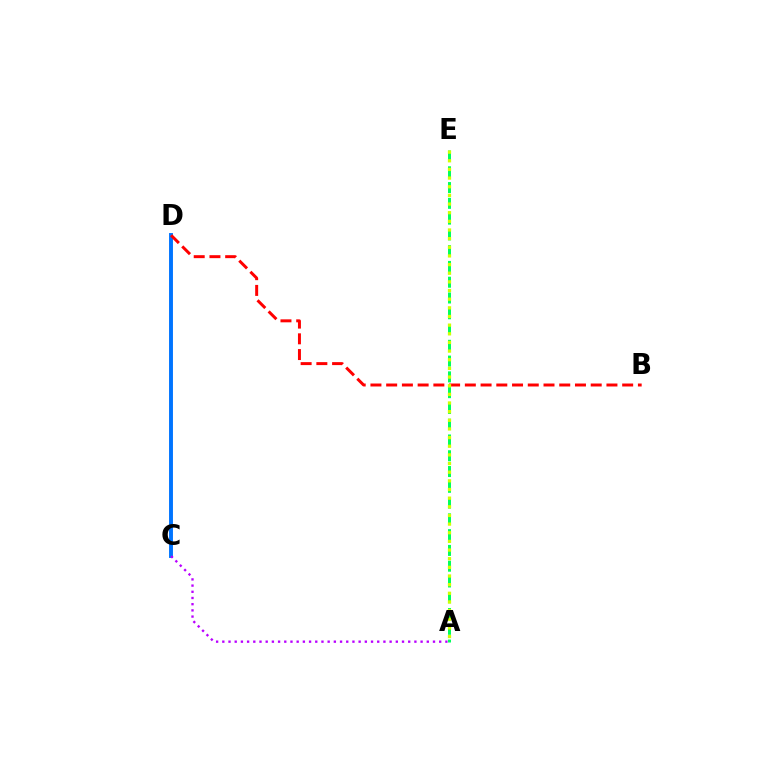{('A', 'E'): [{'color': '#00ff5c', 'line_style': 'dashed', 'thickness': 2.14}, {'color': '#d1ff00', 'line_style': 'dotted', 'thickness': 2.35}], ('C', 'D'): [{'color': '#0074ff', 'line_style': 'solid', 'thickness': 2.81}], ('B', 'D'): [{'color': '#ff0000', 'line_style': 'dashed', 'thickness': 2.14}], ('A', 'C'): [{'color': '#b900ff', 'line_style': 'dotted', 'thickness': 1.68}]}